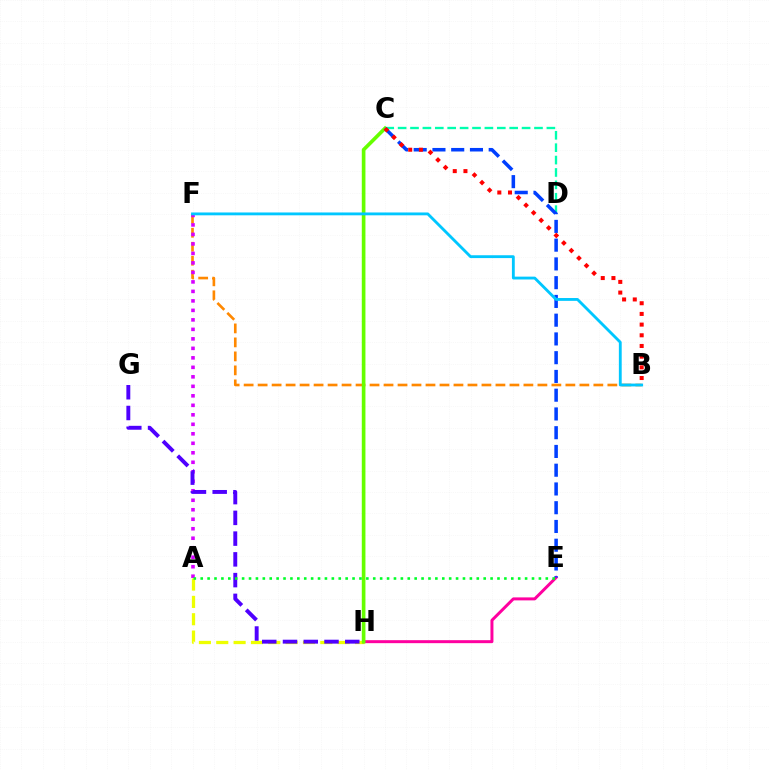{('A', 'H'): [{'color': '#eeff00', 'line_style': 'dashed', 'thickness': 2.36}], ('E', 'H'): [{'color': '#ff00a0', 'line_style': 'solid', 'thickness': 2.15}], ('B', 'F'): [{'color': '#ff8800', 'line_style': 'dashed', 'thickness': 1.9}, {'color': '#00c7ff', 'line_style': 'solid', 'thickness': 2.04}], ('C', 'H'): [{'color': '#66ff00', 'line_style': 'solid', 'thickness': 2.63}], ('C', 'D'): [{'color': '#00ffaf', 'line_style': 'dashed', 'thickness': 1.68}], ('A', 'F'): [{'color': '#d600ff', 'line_style': 'dotted', 'thickness': 2.58}], ('C', 'E'): [{'color': '#003fff', 'line_style': 'dashed', 'thickness': 2.55}], ('B', 'C'): [{'color': '#ff0000', 'line_style': 'dotted', 'thickness': 2.9}], ('G', 'H'): [{'color': '#4f00ff', 'line_style': 'dashed', 'thickness': 2.82}], ('A', 'E'): [{'color': '#00ff27', 'line_style': 'dotted', 'thickness': 1.88}]}